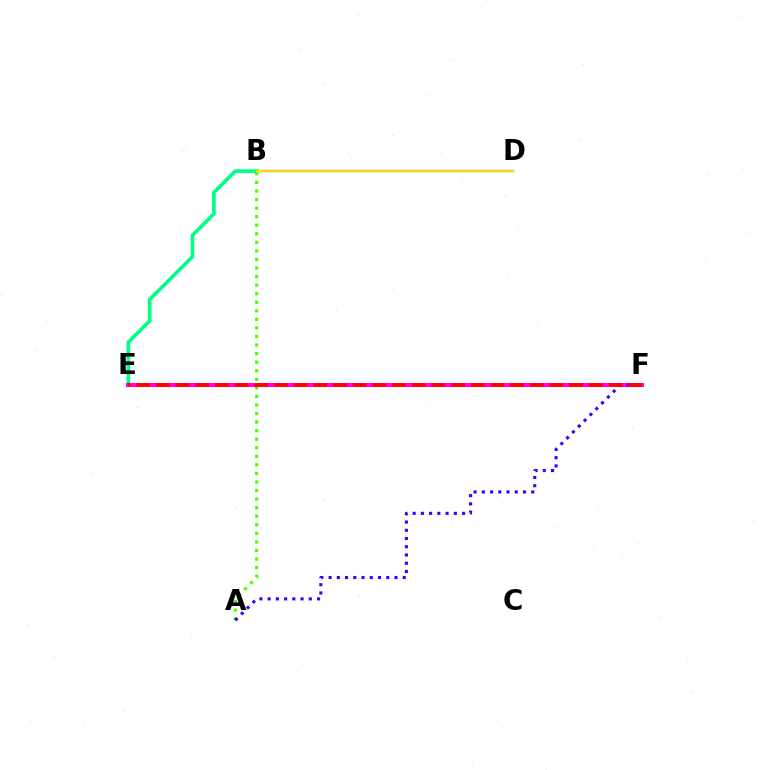{('B', 'E'): [{'color': '#00ff86', 'line_style': 'solid', 'thickness': 2.66}], ('B', 'D'): [{'color': '#009eff', 'line_style': 'solid', 'thickness': 1.63}, {'color': '#ffd500', 'line_style': 'solid', 'thickness': 1.61}], ('E', 'F'): [{'color': '#ff00ed', 'line_style': 'solid', 'thickness': 2.93}, {'color': '#ff0000', 'line_style': 'dashed', 'thickness': 2.67}], ('A', 'B'): [{'color': '#4fff00', 'line_style': 'dotted', 'thickness': 2.33}], ('A', 'F'): [{'color': '#3700ff', 'line_style': 'dotted', 'thickness': 2.24}]}